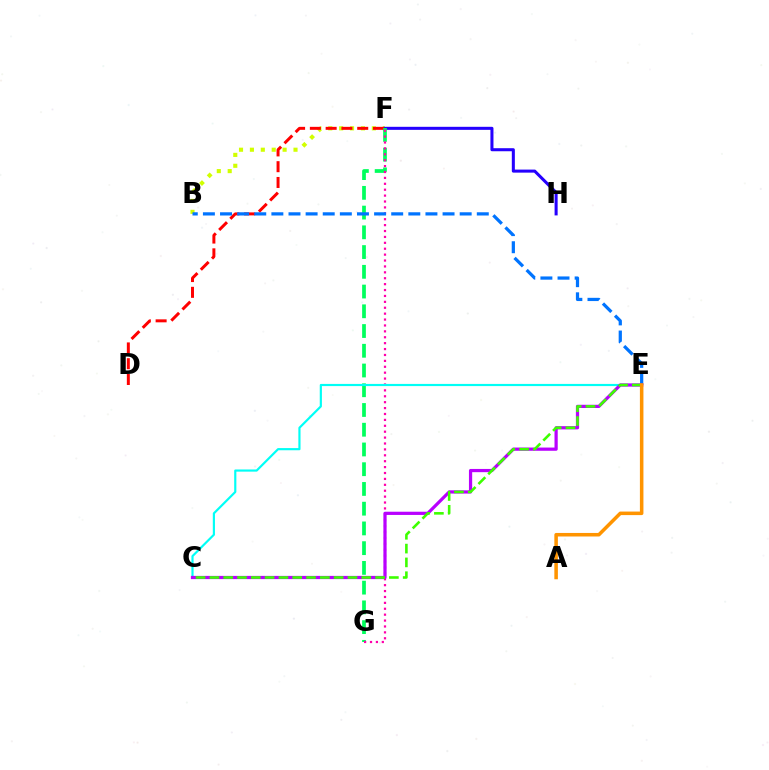{('B', 'F'): [{'color': '#d1ff00', 'line_style': 'dotted', 'thickness': 2.96}], ('F', 'H'): [{'color': '#2500ff', 'line_style': 'solid', 'thickness': 2.19}], ('D', 'F'): [{'color': '#ff0000', 'line_style': 'dashed', 'thickness': 2.14}], ('F', 'G'): [{'color': '#00ff5c', 'line_style': 'dashed', 'thickness': 2.68}, {'color': '#ff00ac', 'line_style': 'dotted', 'thickness': 1.6}], ('C', 'E'): [{'color': '#00fff6', 'line_style': 'solid', 'thickness': 1.57}, {'color': '#b900ff', 'line_style': 'solid', 'thickness': 2.32}, {'color': '#3dff00', 'line_style': 'dashed', 'thickness': 1.88}], ('B', 'E'): [{'color': '#0074ff', 'line_style': 'dashed', 'thickness': 2.33}], ('A', 'E'): [{'color': '#ff9400', 'line_style': 'solid', 'thickness': 2.54}]}